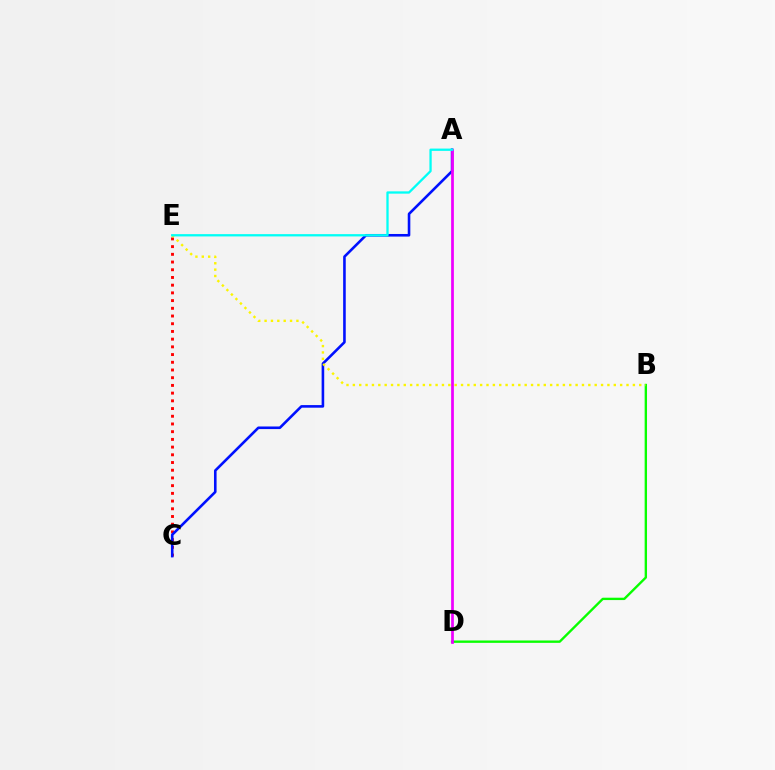{('C', 'E'): [{'color': '#ff0000', 'line_style': 'dotted', 'thickness': 2.09}], ('A', 'C'): [{'color': '#0010ff', 'line_style': 'solid', 'thickness': 1.87}], ('B', 'D'): [{'color': '#08ff00', 'line_style': 'solid', 'thickness': 1.7}], ('B', 'E'): [{'color': '#fcf500', 'line_style': 'dotted', 'thickness': 1.73}], ('A', 'D'): [{'color': '#ee00ff', 'line_style': 'solid', 'thickness': 1.97}], ('A', 'E'): [{'color': '#00fff6', 'line_style': 'solid', 'thickness': 1.65}]}